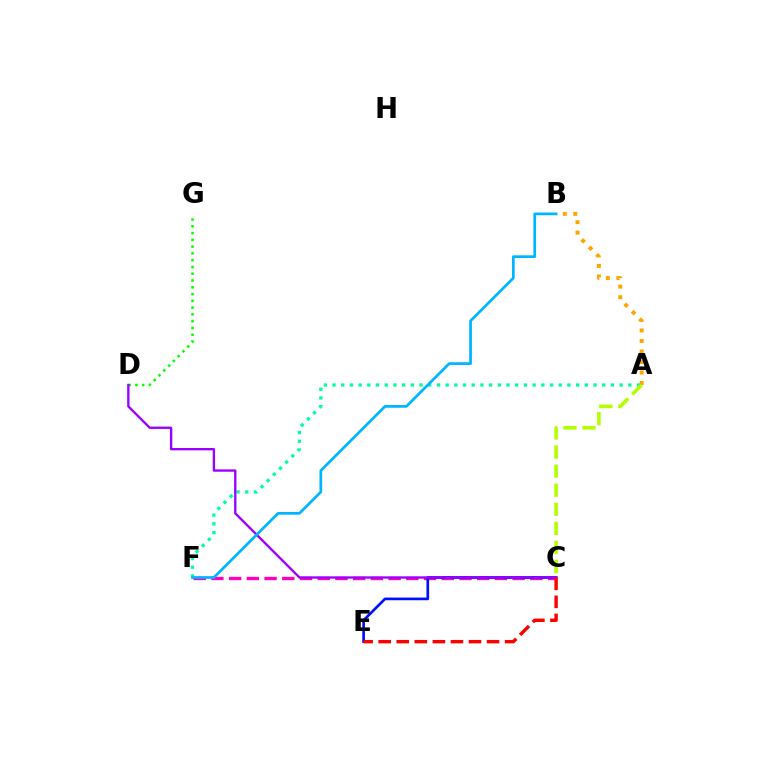{('A', 'F'): [{'color': '#00ff9d', 'line_style': 'dotted', 'thickness': 2.36}], ('C', 'F'): [{'color': '#ff00bd', 'line_style': 'dashed', 'thickness': 2.41}], ('D', 'G'): [{'color': '#08ff00', 'line_style': 'dotted', 'thickness': 1.84}], ('C', 'E'): [{'color': '#0010ff', 'line_style': 'solid', 'thickness': 1.93}, {'color': '#ff0000', 'line_style': 'dashed', 'thickness': 2.45}], ('C', 'D'): [{'color': '#9b00ff', 'line_style': 'solid', 'thickness': 1.68}], ('A', 'B'): [{'color': '#ffa500', 'line_style': 'dotted', 'thickness': 2.86}], ('A', 'C'): [{'color': '#b3ff00', 'line_style': 'dashed', 'thickness': 2.59}], ('B', 'F'): [{'color': '#00b5ff', 'line_style': 'solid', 'thickness': 1.96}]}